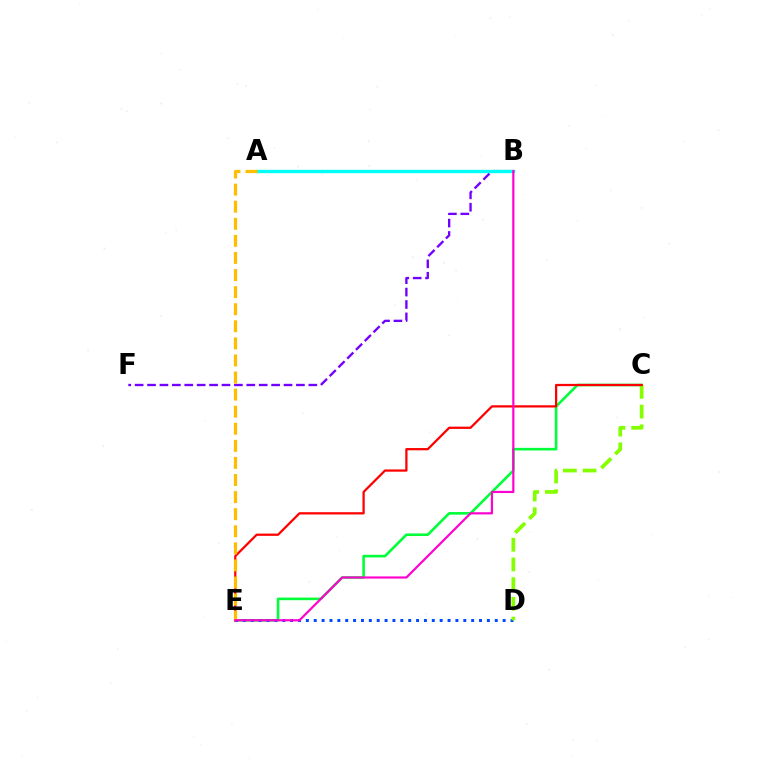{('B', 'F'): [{'color': '#7200ff', 'line_style': 'dashed', 'thickness': 1.69}], ('C', 'E'): [{'color': '#00ff39', 'line_style': 'solid', 'thickness': 1.87}, {'color': '#ff0000', 'line_style': 'solid', 'thickness': 1.62}], ('D', 'E'): [{'color': '#004bff', 'line_style': 'dotted', 'thickness': 2.14}], ('A', 'B'): [{'color': '#00fff6', 'line_style': 'solid', 'thickness': 2.42}], ('C', 'D'): [{'color': '#84ff00', 'line_style': 'dashed', 'thickness': 2.68}], ('A', 'E'): [{'color': '#ffbd00', 'line_style': 'dashed', 'thickness': 2.32}], ('B', 'E'): [{'color': '#ff00cf', 'line_style': 'solid', 'thickness': 1.57}]}